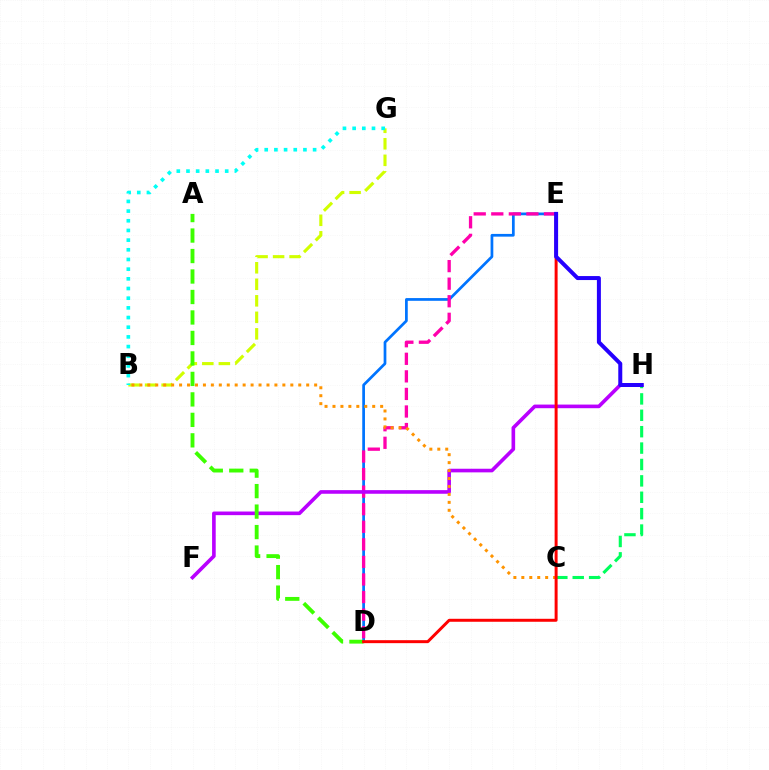{('C', 'H'): [{'color': '#00ff5c', 'line_style': 'dashed', 'thickness': 2.23}], ('B', 'G'): [{'color': '#d1ff00', 'line_style': 'dashed', 'thickness': 2.24}, {'color': '#00fff6', 'line_style': 'dotted', 'thickness': 2.63}], ('D', 'E'): [{'color': '#0074ff', 'line_style': 'solid', 'thickness': 1.97}, {'color': '#ff00ac', 'line_style': 'dashed', 'thickness': 2.39}, {'color': '#ff0000', 'line_style': 'solid', 'thickness': 2.14}], ('F', 'H'): [{'color': '#b900ff', 'line_style': 'solid', 'thickness': 2.61}], ('A', 'D'): [{'color': '#3dff00', 'line_style': 'dashed', 'thickness': 2.78}], ('B', 'C'): [{'color': '#ff9400', 'line_style': 'dotted', 'thickness': 2.16}], ('E', 'H'): [{'color': '#2500ff', 'line_style': 'solid', 'thickness': 2.87}]}